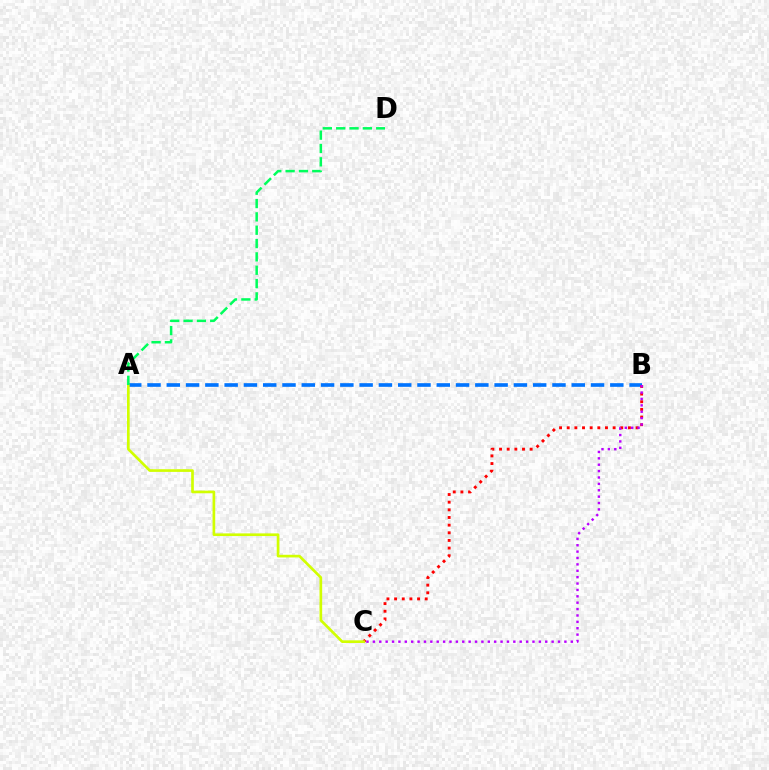{('A', 'B'): [{'color': '#0074ff', 'line_style': 'dashed', 'thickness': 2.62}], ('B', 'C'): [{'color': '#ff0000', 'line_style': 'dotted', 'thickness': 2.08}, {'color': '#b900ff', 'line_style': 'dotted', 'thickness': 1.73}], ('A', 'C'): [{'color': '#d1ff00', 'line_style': 'solid', 'thickness': 1.92}], ('A', 'D'): [{'color': '#00ff5c', 'line_style': 'dashed', 'thickness': 1.81}]}